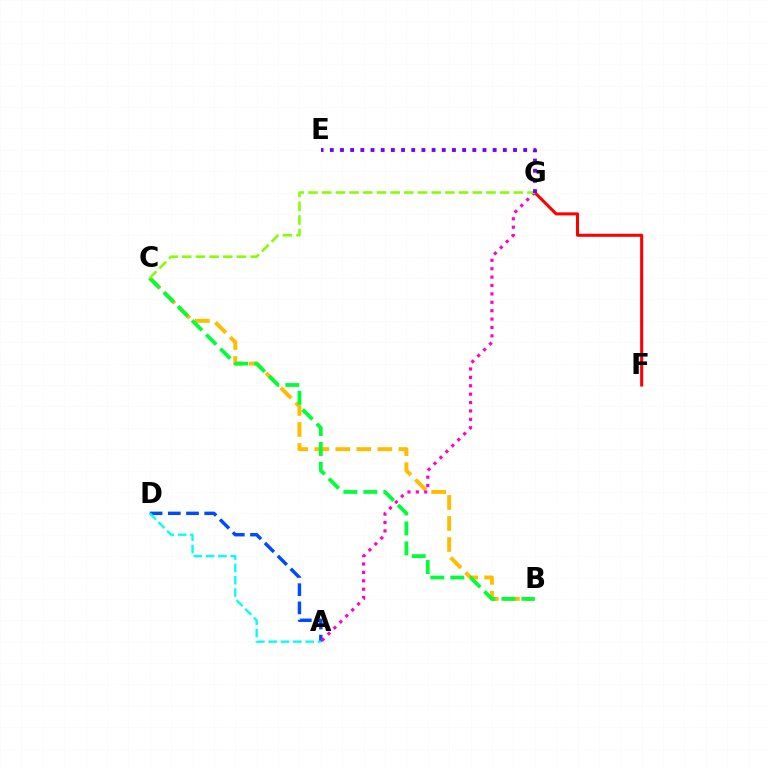{('B', 'C'): [{'color': '#ffbd00', 'line_style': 'dashed', 'thickness': 2.85}, {'color': '#00ff39', 'line_style': 'dashed', 'thickness': 2.72}], ('A', 'D'): [{'color': '#004bff', 'line_style': 'dashed', 'thickness': 2.47}, {'color': '#00fff6', 'line_style': 'dashed', 'thickness': 1.67}], ('F', 'G'): [{'color': '#ff0000', 'line_style': 'solid', 'thickness': 2.2}], ('A', 'G'): [{'color': '#ff00cf', 'line_style': 'dotted', 'thickness': 2.28}], ('C', 'G'): [{'color': '#84ff00', 'line_style': 'dashed', 'thickness': 1.86}], ('E', 'G'): [{'color': '#7200ff', 'line_style': 'dotted', 'thickness': 2.77}]}